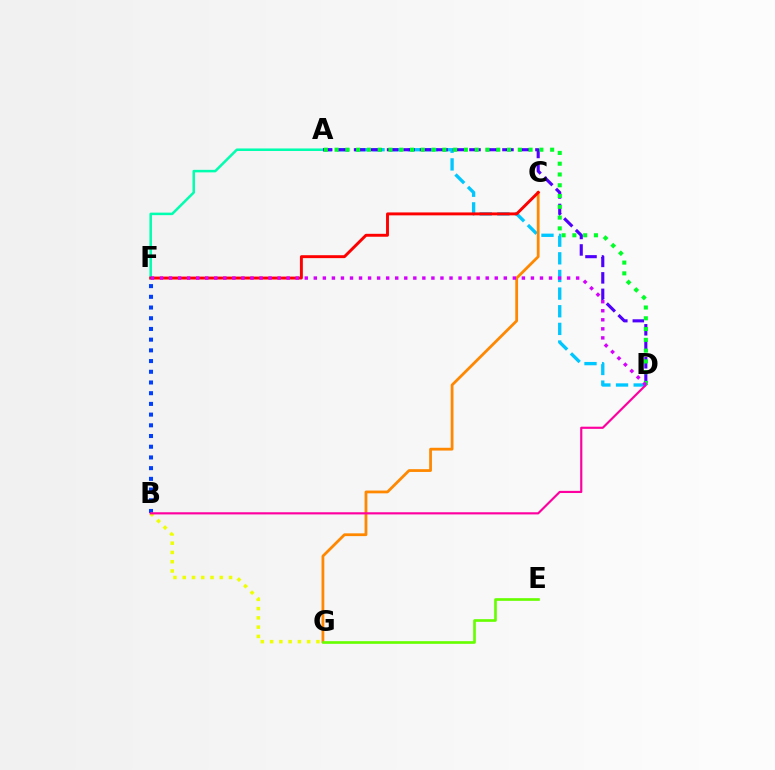{('A', 'F'): [{'color': '#00ffaf', 'line_style': 'solid', 'thickness': 1.82}], ('A', 'D'): [{'color': '#00c7ff', 'line_style': 'dashed', 'thickness': 2.4}, {'color': '#4f00ff', 'line_style': 'dashed', 'thickness': 2.24}, {'color': '#00ff27', 'line_style': 'dotted', 'thickness': 2.93}], ('B', 'F'): [{'color': '#003fff', 'line_style': 'dotted', 'thickness': 2.91}], ('B', 'G'): [{'color': '#eeff00', 'line_style': 'dotted', 'thickness': 2.52}], ('C', 'G'): [{'color': '#ff8800', 'line_style': 'solid', 'thickness': 2.0}], ('B', 'D'): [{'color': '#ff00a0', 'line_style': 'solid', 'thickness': 1.56}], ('E', 'G'): [{'color': '#66ff00', 'line_style': 'solid', 'thickness': 1.9}], ('C', 'F'): [{'color': '#ff0000', 'line_style': 'solid', 'thickness': 2.11}], ('D', 'F'): [{'color': '#d600ff', 'line_style': 'dotted', 'thickness': 2.46}]}